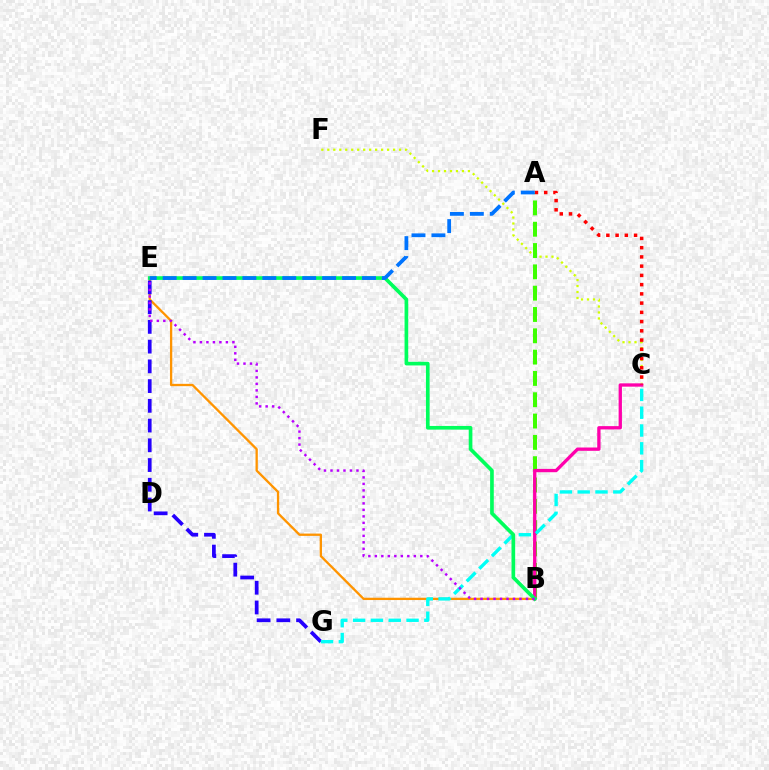{('B', 'E'): [{'color': '#ff9400', 'line_style': 'solid', 'thickness': 1.66}, {'color': '#00ff5c', 'line_style': 'solid', 'thickness': 2.64}, {'color': '#b900ff', 'line_style': 'dotted', 'thickness': 1.76}], ('C', 'F'): [{'color': '#d1ff00', 'line_style': 'dotted', 'thickness': 1.62}], ('A', 'B'): [{'color': '#3dff00', 'line_style': 'dashed', 'thickness': 2.9}], ('B', 'C'): [{'color': '#ff00ac', 'line_style': 'solid', 'thickness': 2.38}], ('A', 'C'): [{'color': '#ff0000', 'line_style': 'dotted', 'thickness': 2.51}], ('E', 'G'): [{'color': '#2500ff', 'line_style': 'dashed', 'thickness': 2.68}], ('C', 'G'): [{'color': '#00fff6', 'line_style': 'dashed', 'thickness': 2.42}], ('A', 'E'): [{'color': '#0074ff', 'line_style': 'dashed', 'thickness': 2.71}]}